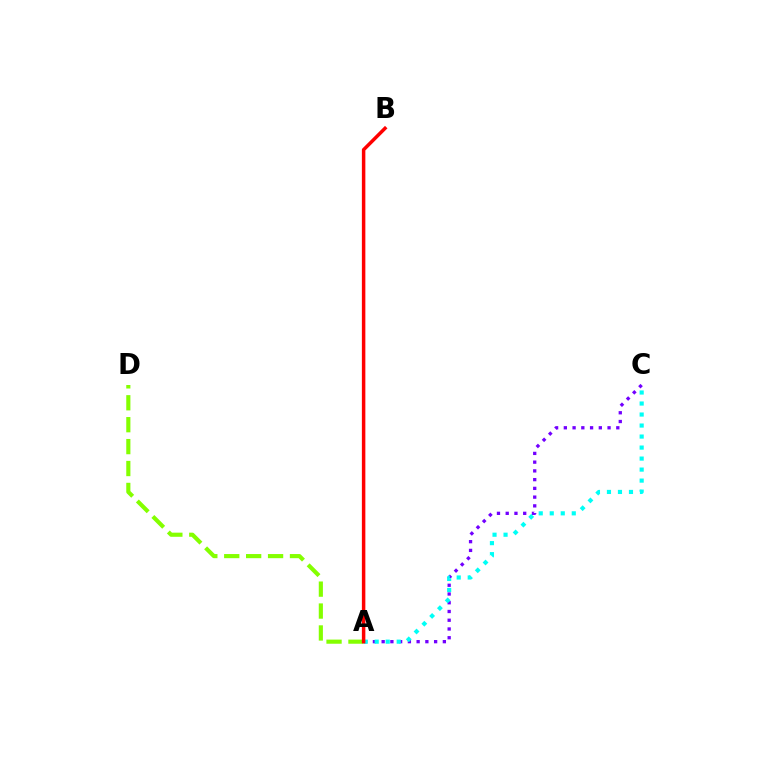{('A', 'C'): [{'color': '#7200ff', 'line_style': 'dotted', 'thickness': 2.38}, {'color': '#00fff6', 'line_style': 'dotted', 'thickness': 2.99}], ('A', 'D'): [{'color': '#84ff00', 'line_style': 'dashed', 'thickness': 2.98}], ('A', 'B'): [{'color': '#ff0000', 'line_style': 'solid', 'thickness': 2.51}]}